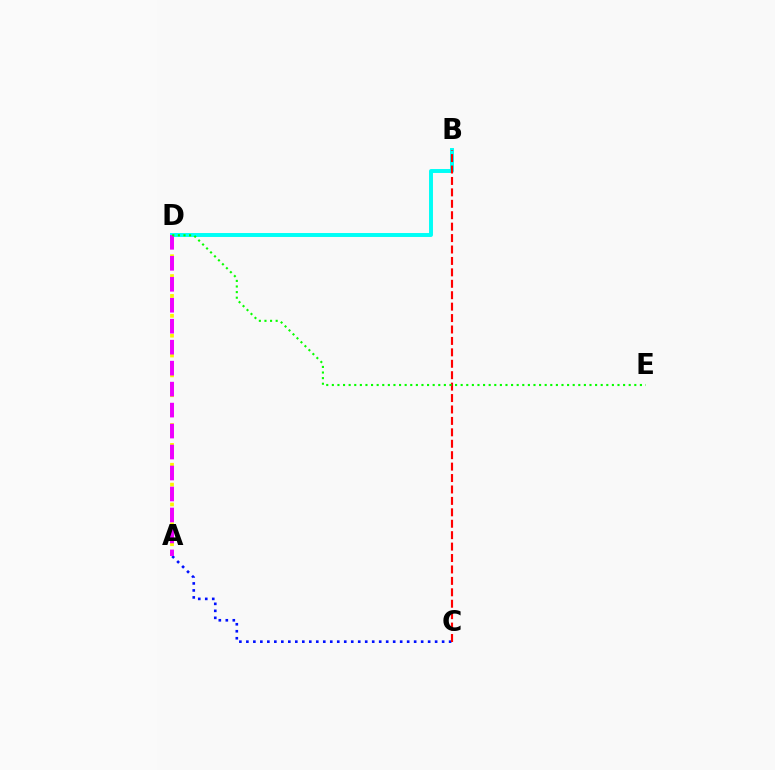{('A', 'C'): [{'color': '#0010ff', 'line_style': 'dotted', 'thickness': 1.9}], ('B', 'D'): [{'color': '#00fff6', 'line_style': 'solid', 'thickness': 2.84}], ('B', 'C'): [{'color': '#ff0000', 'line_style': 'dashed', 'thickness': 1.55}], ('A', 'D'): [{'color': '#fcf500', 'line_style': 'dotted', 'thickness': 2.7}, {'color': '#ee00ff', 'line_style': 'dashed', 'thickness': 2.85}], ('D', 'E'): [{'color': '#08ff00', 'line_style': 'dotted', 'thickness': 1.52}]}